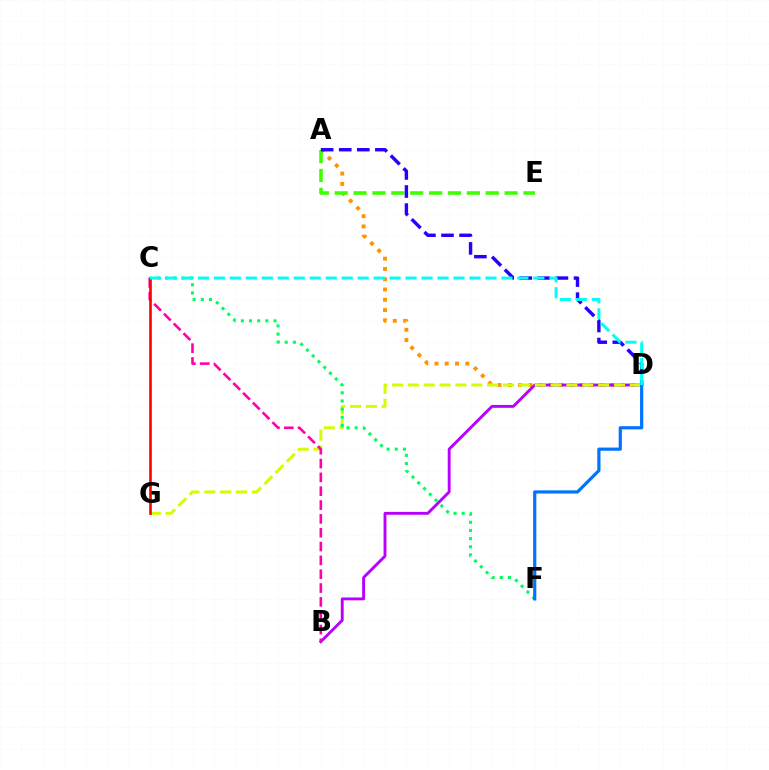{('A', 'D'): [{'color': '#ff9400', 'line_style': 'dotted', 'thickness': 2.79}, {'color': '#2500ff', 'line_style': 'dashed', 'thickness': 2.46}], ('B', 'D'): [{'color': '#b900ff', 'line_style': 'solid', 'thickness': 2.08}], ('D', 'G'): [{'color': '#d1ff00', 'line_style': 'dashed', 'thickness': 2.15}], ('C', 'F'): [{'color': '#00ff5c', 'line_style': 'dotted', 'thickness': 2.22}], ('B', 'C'): [{'color': '#ff00ac', 'line_style': 'dashed', 'thickness': 1.88}], ('A', 'E'): [{'color': '#3dff00', 'line_style': 'dashed', 'thickness': 2.56}], ('D', 'F'): [{'color': '#0074ff', 'line_style': 'solid', 'thickness': 2.3}], ('C', 'G'): [{'color': '#ff0000', 'line_style': 'solid', 'thickness': 1.89}], ('C', 'D'): [{'color': '#00fff6', 'line_style': 'dashed', 'thickness': 2.17}]}